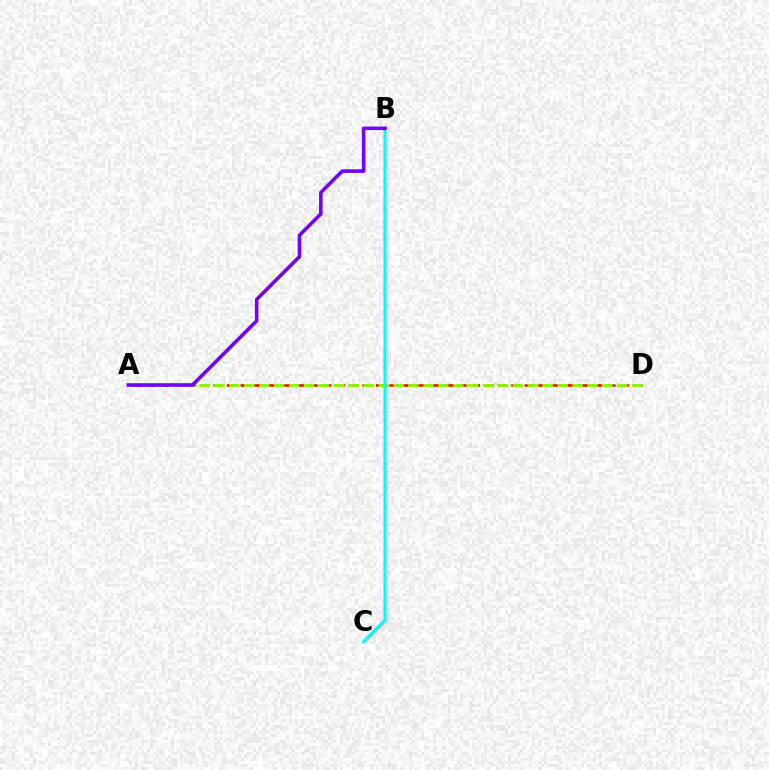{('A', 'D'): [{'color': '#ff0000', 'line_style': 'dashed', 'thickness': 1.84}, {'color': '#84ff00', 'line_style': 'dashed', 'thickness': 2.03}], ('B', 'C'): [{'color': '#00fff6', 'line_style': 'solid', 'thickness': 2.22}], ('A', 'B'): [{'color': '#7200ff', 'line_style': 'solid', 'thickness': 2.57}]}